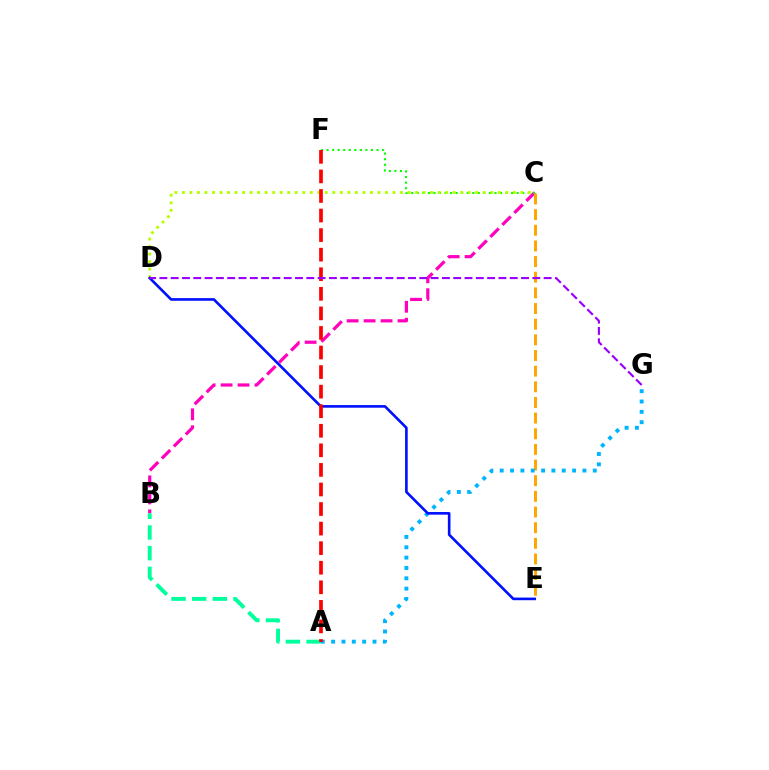{('B', 'C'): [{'color': '#ff00bd', 'line_style': 'dashed', 'thickness': 2.3}], ('C', 'F'): [{'color': '#08ff00', 'line_style': 'dotted', 'thickness': 1.51}], ('A', 'B'): [{'color': '#00ff9d', 'line_style': 'dashed', 'thickness': 2.81}], ('C', 'D'): [{'color': '#b3ff00', 'line_style': 'dotted', 'thickness': 2.04}], ('C', 'E'): [{'color': '#ffa500', 'line_style': 'dashed', 'thickness': 2.13}], ('A', 'G'): [{'color': '#00b5ff', 'line_style': 'dotted', 'thickness': 2.81}], ('D', 'E'): [{'color': '#0010ff', 'line_style': 'solid', 'thickness': 1.89}], ('A', 'F'): [{'color': '#ff0000', 'line_style': 'dashed', 'thickness': 2.66}], ('D', 'G'): [{'color': '#9b00ff', 'line_style': 'dashed', 'thickness': 1.54}]}